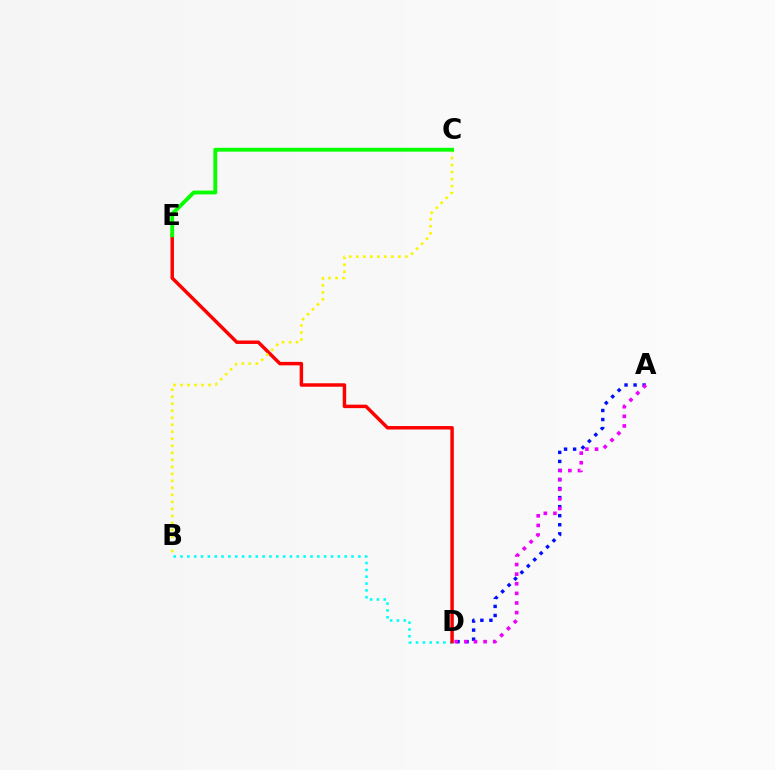{('A', 'D'): [{'color': '#0010ff', 'line_style': 'dotted', 'thickness': 2.46}, {'color': '#ee00ff', 'line_style': 'dotted', 'thickness': 2.61}], ('B', 'D'): [{'color': '#00fff6', 'line_style': 'dotted', 'thickness': 1.86}], ('D', 'E'): [{'color': '#ff0000', 'line_style': 'solid', 'thickness': 2.49}], ('B', 'C'): [{'color': '#fcf500', 'line_style': 'dotted', 'thickness': 1.9}], ('C', 'E'): [{'color': '#08ff00', 'line_style': 'solid', 'thickness': 2.77}]}